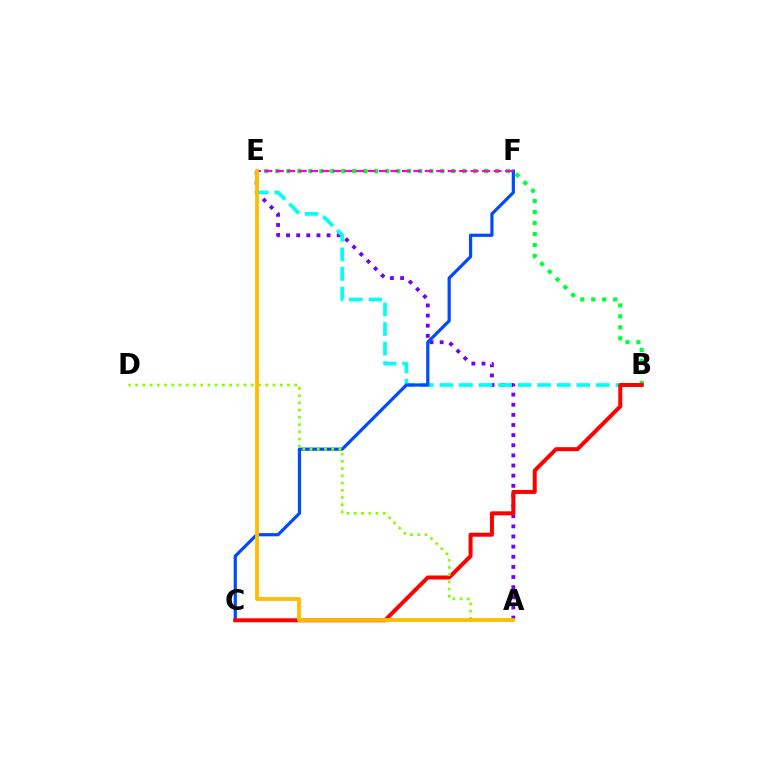{('B', 'E'): [{'color': '#00ff39', 'line_style': 'dotted', 'thickness': 2.99}, {'color': '#00fff6', 'line_style': 'dashed', 'thickness': 2.66}], ('A', 'E'): [{'color': '#7200ff', 'line_style': 'dotted', 'thickness': 2.75}, {'color': '#ffbd00', 'line_style': 'solid', 'thickness': 2.76}], ('C', 'F'): [{'color': '#004bff', 'line_style': 'solid', 'thickness': 2.31}], ('B', 'C'): [{'color': '#ff0000', 'line_style': 'solid', 'thickness': 2.88}], ('A', 'D'): [{'color': '#84ff00', 'line_style': 'dotted', 'thickness': 1.96}], ('E', 'F'): [{'color': '#ff00cf', 'line_style': 'dashed', 'thickness': 1.56}]}